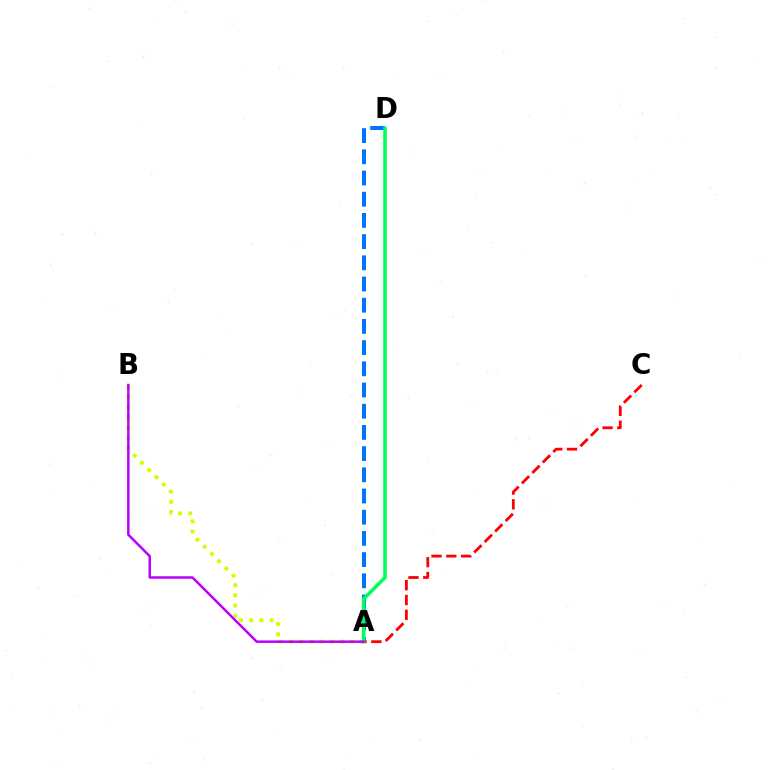{('A', 'D'): [{'color': '#0074ff', 'line_style': 'dashed', 'thickness': 2.88}, {'color': '#00ff5c', 'line_style': 'solid', 'thickness': 2.58}], ('A', 'C'): [{'color': '#ff0000', 'line_style': 'dashed', 'thickness': 2.01}], ('A', 'B'): [{'color': '#d1ff00', 'line_style': 'dotted', 'thickness': 2.77}, {'color': '#b900ff', 'line_style': 'solid', 'thickness': 1.79}]}